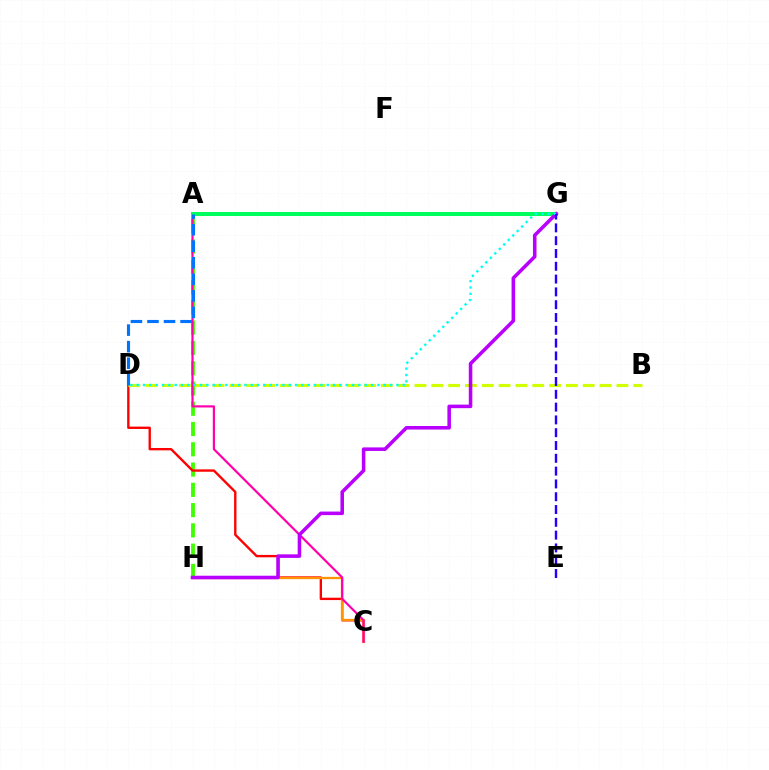{('A', 'H'): [{'color': '#3dff00', 'line_style': 'dashed', 'thickness': 2.75}], ('C', 'D'): [{'color': '#ff0000', 'line_style': 'solid', 'thickness': 1.7}], ('C', 'H'): [{'color': '#ff9400', 'line_style': 'solid', 'thickness': 1.64}], ('B', 'D'): [{'color': '#d1ff00', 'line_style': 'dashed', 'thickness': 2.29}], ('A', 'C'): [{'color': '#ff00ac', 'line_style': 'solid', 'thickness': 1.59}], ('A', 'G'): [{'color': '#00ff5c', 'line_style': 'solid', 'thickness': 2.88}], ('G', 'H'): [{'color': '#b900ff', 'line_style': 'solid', 'thickness': 2.56}], ('A', 'D'): [{'color': '#0074ff', 'line_style': 'dashed', 'thickness': 2.25}], ('D', 'G'): [{'color': '#00fff6', 'line_style': 'dotted', 'thickness': 1.72}], ('E', 'G'): [{'color': '#2500ff', 'line_style': 'dashed', 'thickness': 1.74}]}